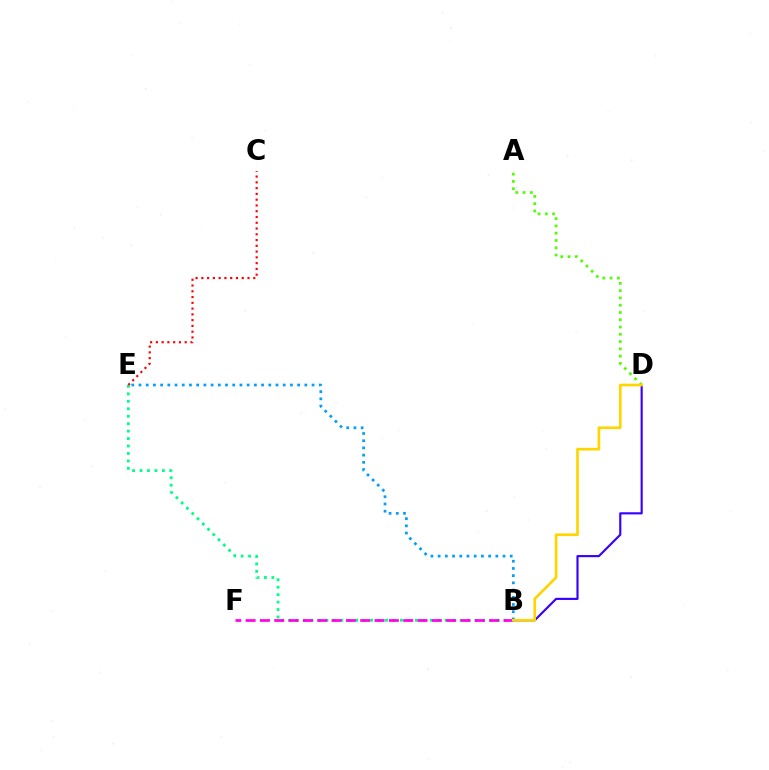{('B', 'E'): [{'color': '#00ff86', 'line_style': 'dotted', 'thickness': 2.02}, {'color': '#009eff', 'line_style': 'dotted', 'thickness': 1.96}], ('B', 'F'): [{'color': '#ff00ed', 'line_style': 'dashed', 'thickness': 1.95}], ('C', 'E'): [{'color': '#ff0000', 'line_style': 'dotted', 'thickness': 1.57}], ('B', 'D'): [{'color': '#3700ff', 'line_style': 'solid', 'thickness': 1.54}, {'color': '#ffd500', 'line_style': 'solid', 'thickness': 1.93}], ('A', 'D'): [{'color': '#4fff00', 'line_style': 'dotted', 'thickness': 1.98}]}